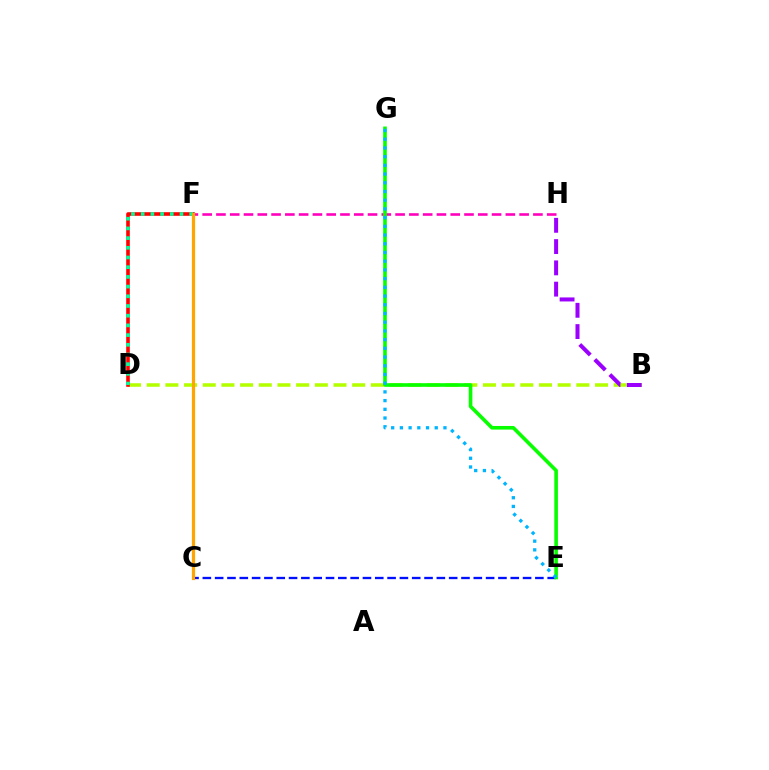{('C', 'E'): [{'color': '#0010ff', 'line_style': 'dashed', 'thickness': 1.67}], ('B', 'D'): [{'color': '#b3ff00', 'line_style': 'dashed', 'thickness': 2.54}], ('F', 'H'): [{'color': '#ff00bd', 'line_style': 'dashed', 'thickness': 1.87}], ('B', 'H'): [{'color': '#9b00ff', 'line_style': 'dashed', 'thickness': 2.89}], ('E', 'G'): [{'color': '#08ff00', 'line_style': 'solid', 'thickness': 2.6}, {'color': '#00b5ff', 'line_style': 'dotted', 'thickness': 2.37}], ('D', 'F'): [{'color': '#ff0000', 'line_style': 'solid', 'thickness': 2.6}, {'color': '#00ff9d', 'line_style': 'dotted', 'thickness': 2.63}], ('C', 'F'): [{'color': '#ffa500', 'line_style': 'solid', 'thickness': 2.31}]}